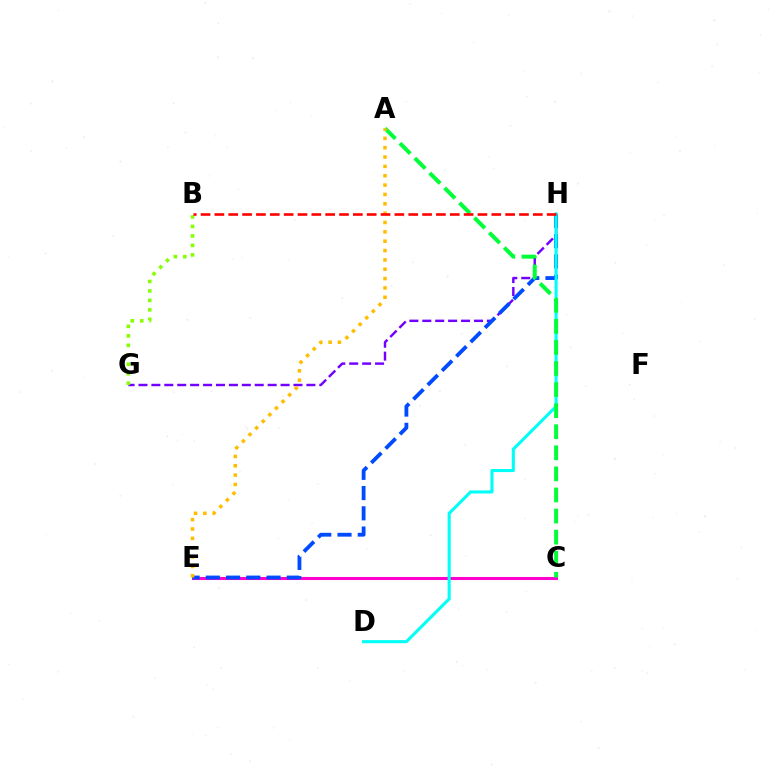{('C', 'E'): [{'color': '#ff00cf', 'line_style': 'solid', 'thickness': 2.2}], ('G', 'H'): [{'color': '#7200ff', 'line_style': 'dashed', 'thickness': 1.75}], ('E', 'H'): [{'color': '#004bff', 'line_style': 'dashed', 'thickness': 2.75}], ('D', 'H'): [{'color': '#00fff6', 'line_style': 'solid', 'thickness': 2.22}], ('B', 'G'): [{'color': '#84ff00', 'line_style': 'dotted', 'thickness': 2.57}], ('A', 'C'): [{'color': '#00ff39', 'line_style': 'dashed', 'thickness': 2.86}], ('A', 'E'): [{'color': '#ffbd00', 'line_style': 'dotted', 'thickness': 2.54}], ('B', 'H'): [{'color': '#ff0000', 'line_style': 'dashed', 'thickness': 1.88}]}